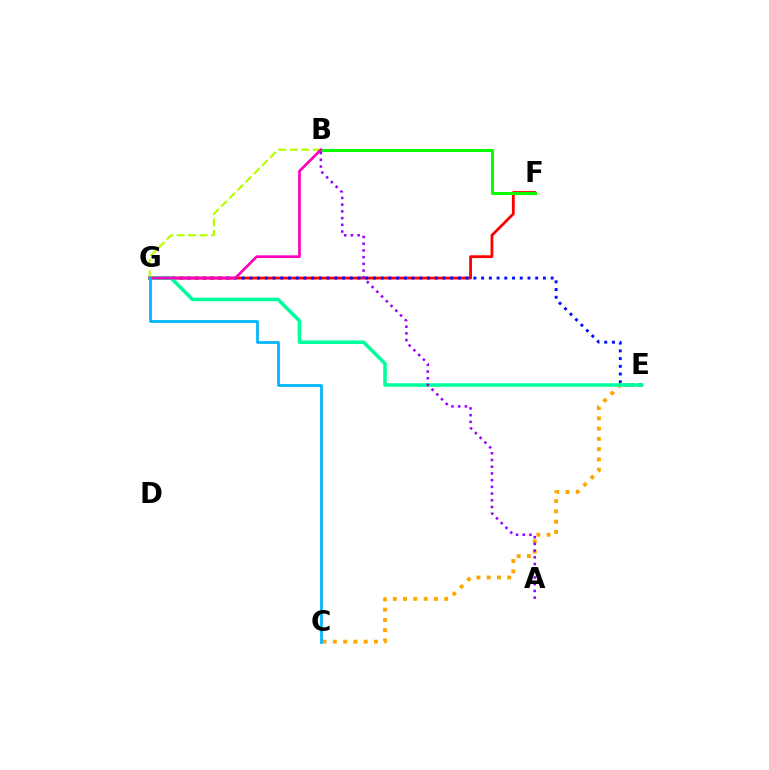{('C', 'E'): [{'color': '#ffa500', 'line_style': 'dotted', 'thickness': 2.79}], ('F', 'G'): [{'color': '#ff0000', 'line_style': 'solid', 'thickness': 2.02}], ('E', 'G'): [{'color': '#0010ff', 'line_style': 'dotted', 'thickness': 2.1}, {'color': '#00ff9d', 'line_style': 'solid', 'thickness': 2.57}], ('B', 'F'): [{'color': '#08ff00', 'line_style': 'solid', 'thickness': 2.2}], ('B', 'G'): [{'color': '#b3ff00', 'line_style': 'dashed', 'thickness': 1.56}, {'color': '#ff00bd', 'line_style': 'solid', 'thickness': 1.94}], ('C', 'G'): [{'color': '#00b5ff', 'line_style': 'solid', 'thickness': 1.96}], ('A', 'B'): [{'color': '#9b00ff', 'line_style': 'dotted', 'thickness': 1.82}]}